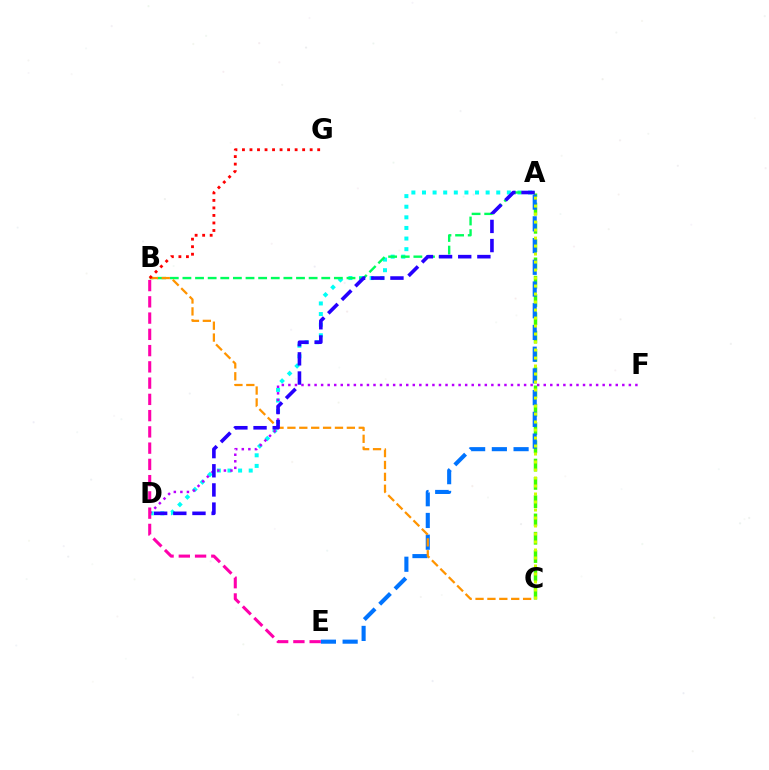{('A', 'D'): [{'color': '#00fff6', 'line_style': 'dotted', 'thickness': 2.88}, {'color': '#2500ff', 'line_style': 'dashed', 'thickness': 2.6}], ('A', 'B'): [{'color': '#00ff5c', 'line_style': 'dashed', 'thickness': 1.71}], ('A', 'C'): [{'color': '#3dff00', 'line_style': 'dashed', 'thickness': 2.48}, {'color': '#d1ff00', 'line_style': 'dotted', 'thickness': 2.17}], ('A', 'E'): [{'color': '#0074ff', 'line_style': 'dashed', 'thickness': 2.95}], ('D', 'F'): [{'color': '#b900ff', 'line_style': 'dotted', 'thickness': 1.78}], ('B', 'C'): [{'color': '#ff9400', 'line_style': 'dashed', 'thickness': 1.62}], ('B', 'G'): [{'color': '#ff0000', 'line_style': 'dotted', 'thickness': 2.04}], ('B', 'E'): [{'color': '#ff00ac', 'line_style': 'dashed', 'thickness': 2.21}]}